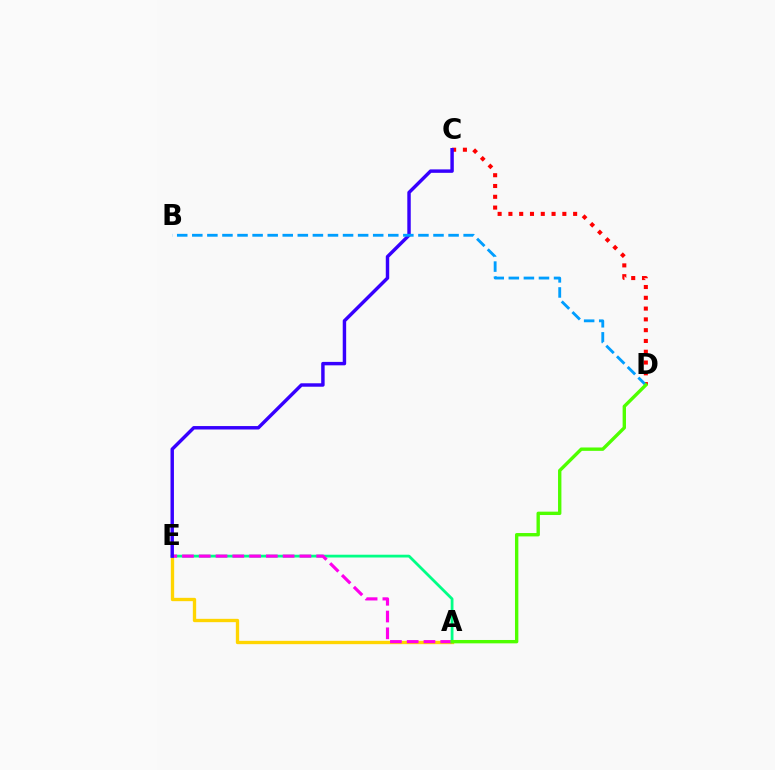{('C', 'D'): [{'color': '#ff0000', 'line_style': 'dotted', 'thickness': 2.93}], ('A', 'E'): [{'color': '#ffd500', 'line_style': 'solid', 'thickness': 2.4}, {'color': '#00ff86', 'line_style': 'solid', 'thickness': 2.01}, {'color': '#ff00ed', 'line_style': 'dashed', 'thickness': 2.28}], ('C', 'E'): [{'color': '#3700ff', 'line_style': 'solid', 'thickness': 2.48}], ('B', 'D'): [{'color': '#009eff', 'line_style': 'dashed', 'thickness': 2.05}], ('A', 'D'): [{'color': '#4fff00', 'line_style': 'solid', 'thickness': 2.43}]}